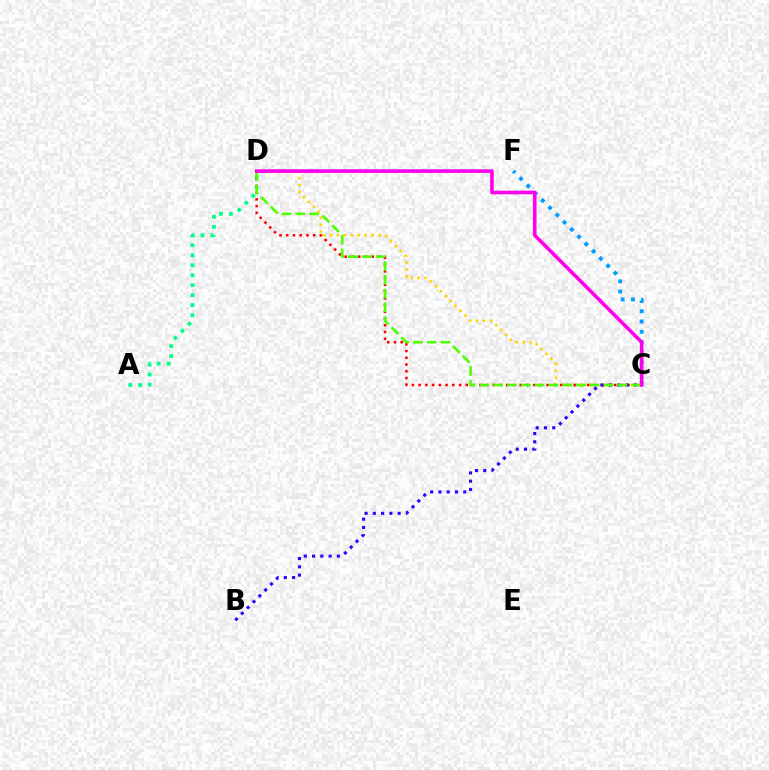{('C', 'D'): [{'color': '#ffd500', 'line_style': 'dotted', 'thickness': 1.88}, {'color': '#ff0000', 'line_style': 'dotted', 'thickness': 1.83}, {'color': '#4fff00', 'line_style': 'dashed', 'thickness': 1.88}, {'color': '#ff00ed', 'line_style': 'solid', 'thickness': 2.59}], ('A', 'D'): [{'color': '#00ff86', 'line_style': 'dotted', 'thickness': 2.71}], ('C', 'F'): [{'color': '#009eff', 'line_style': 'dotted', 'thickness': 2.79}], ('B', 'C'): [{'color': '#3700ff', 'line_style': 'dotted', 'thickness': 2.25}]}